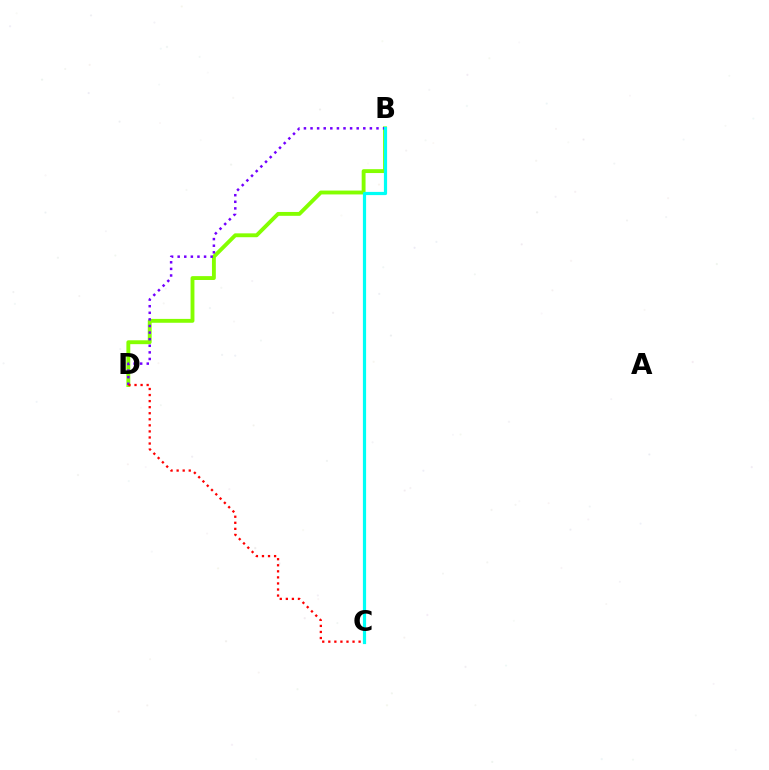{('B', 'D'): [{'color': '#84ff00', 'line_style': 'solid', 'thickness': 2.79}, {'color': '#7200ff', 'line_style': 'dotted', 'thickness': 1.79}], ('B', 'C'): [{'color': '#00fff6', 'line_style': 'solid', 'thickness': 2.3}], ('C', 'D'): [{'color': '#ff0000', 'line_style': 'dotted', 'thickness': 1.65}]}